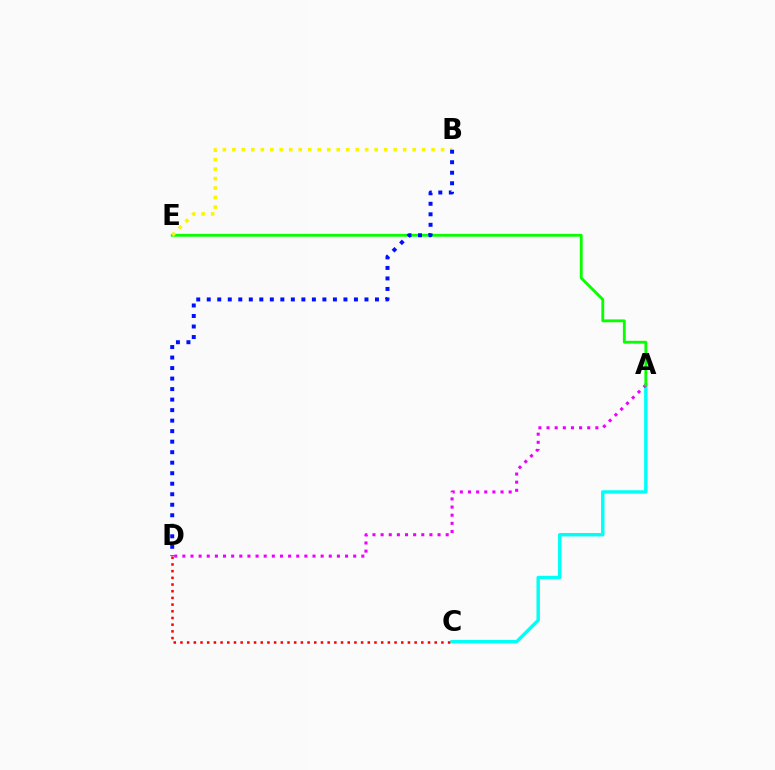{('A', 'C'): [{'color': '#00fff6', 'line_style': 'solid', 'thickness': 2.46}], ('C', 'D'): [{'color': '#ff0000', 'line_style': 'dotted', 'thickness': 1.82}], ('A', 'D'): [{'color': '#ee00ff', 'line_style': 'dotted', 'thickness': 2.21}], ('A', 'E'): [{'color': '#08ff00', 'line_style': 'solid', 'thickness': 2.05}], ('B', 'E'): [{'color': '#fcf500', 'line_style': 'dotted', 'thickness': 2.58}], ('B', 'D'): [{'color': '#0010ff', 'line_style': 'dotted', 'thickness': 2.86}]}